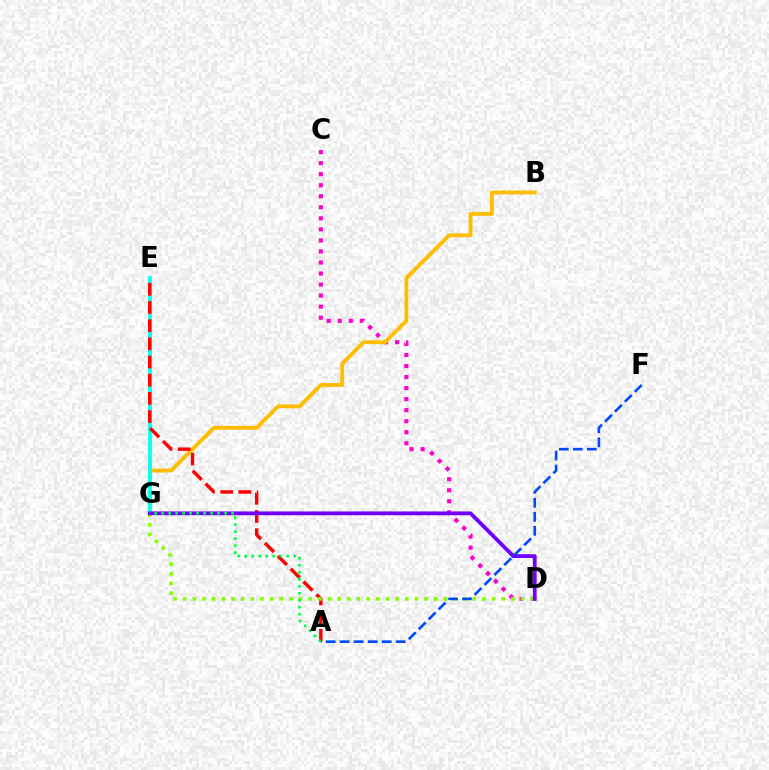{('C', 'D'): [{'color': '#ff00cf', 'line_style': 'dotted', 'thickness': 3.0}], ('B', 'G'): [{'color': '#ffbd00', 'line_style': 'solid', 'thickness': 2.77}], ('E', 'G'): [{'color': '#00fff6', 'line_style': 'solid', 'thickness': 2.7}], ('A', 'E'): [{'color': '#ff0000', 'line_style': 'dashed', 'thickness': 2.47}], ('D', 'G'): [{'color': '#84ff00', 'line_style': 'dotted', 'thickness': 2.62}, {'color': '#7200ff', 'line_style': 'solid', 'thickness': 2.74}], ('A', 'G'): [{'color': '#00ff39', 'line_style': 'dotted', 'thickness': 1.9}], ('A', 'F'): [{'color': '#004bff', 'line_style': 'dashed', 'thickness': 1.9}]}